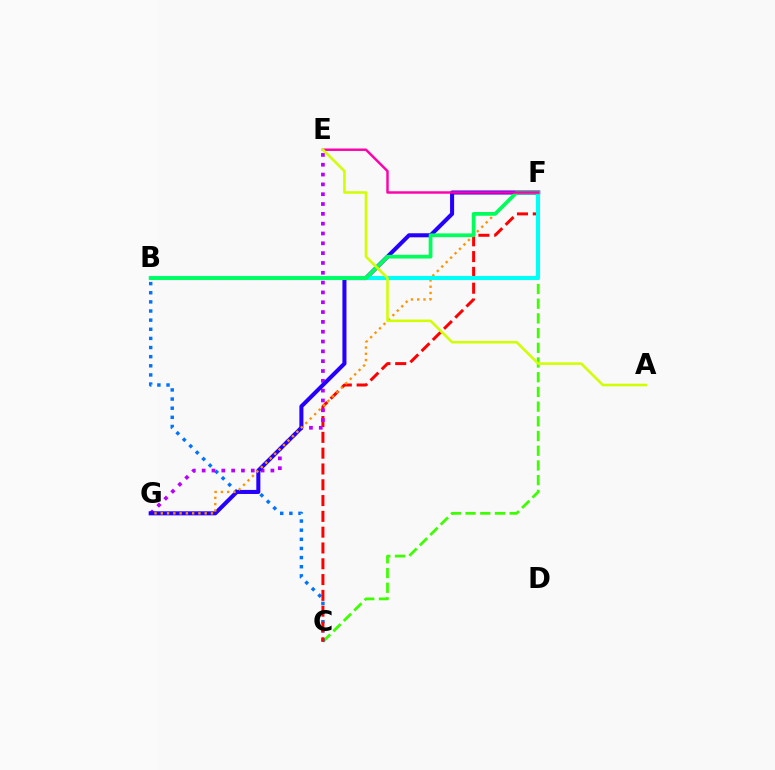{('C', 'F'): [{'color': '#3dff00', 'line_style': 'dashed', 'thickness': 2.0}, {'color': '#ff0000', 'line_style': 'dashed', 'thickness': 2.15}], ('B', 'C'): [{'color': '#0074ff', 'line_style': 'dotted', 'thickness': 2.48}], ('E', 'G'): [{'color': '#b900ff', 'line_style': 'dotted', 'thickness': 2.67}], ('F', 'G'): [{'color': '#2500ff', 'line_style': 'solid', 'thickness': 2.91}, {'color': '#ff9400', 'line_style': 'dotted', 'thickness': 1.7}], ('B', 'F'): [{'color': '#00fff6', 'line_style': 'solid', 'thickness': 2.97}, {'color': '#00ff5c', 'line_style': 'solid', 'thickness': 2.7}], ('E', 'F'): [{'color': '#ff00ac', 'line_style': 'solid', 'thickness': 1.76}], ('A', 'E'): [{'color': '#d1ff00', 'line_style': 'solid', 'thickness': 1.84}]}